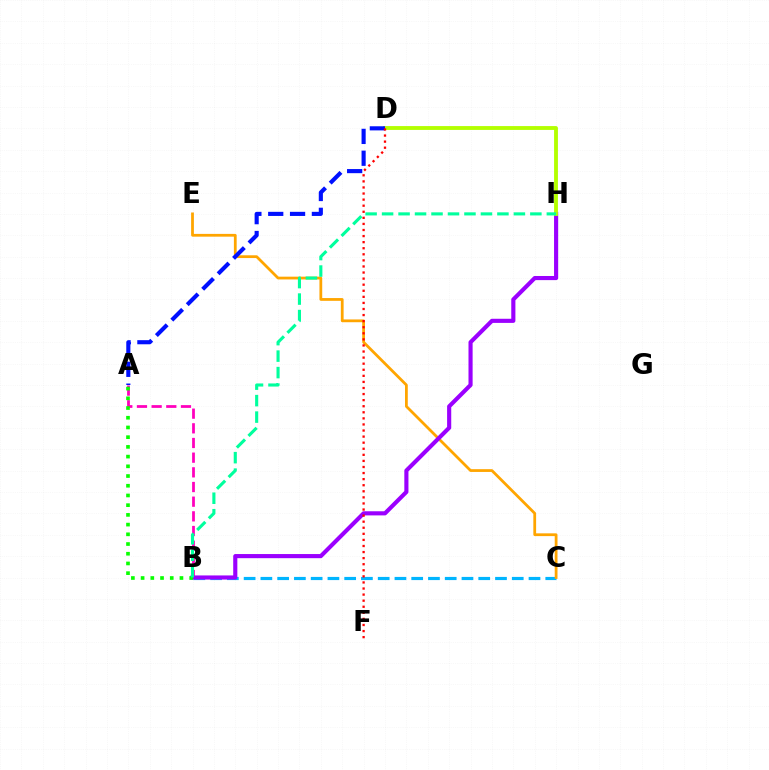{('B', 'C'): [{'color': '#00b5ff', 'line_style': 'dashed', 'thickness': 2.28}], ('C', 'E'): [{'color': '#ffa500', 'line_style': 'solid', 'thickness': 2.0}], ('A', 'B'): [{'color': '#ff00bd', 'line_style': 'dashed', 'thickness': 1.99}, {'color': '#08ff00', 'line_style': 'dotted', 'thickness': 2.64}], ('B', 'H'): [{'color': '#9b00ff', 'line_style': 'solid', 'thickness': 2.97}, {'color': '#00ff9d', 'line_style': 'dashed', 'thickness': 2.24}], ('D', 'H'): [{'color': '#b3ff00', 'line_style': 'solid', 'thickness': 2.77}], ('A', 'D'): [{'color': '#0010ff', 'line_style': 'dashed', 'thickness': 2.97}], ('D', 'F'): [{'color': '#ff0000', 'line_style': 'dotted', 'thickness': 1.65}]}